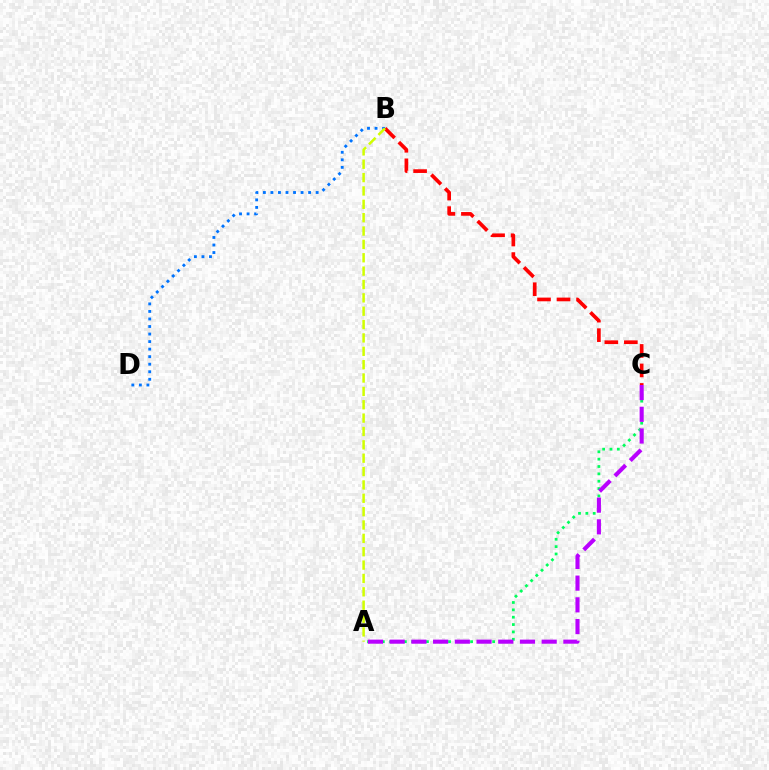{('A', 'C'): [{'color': '#00ff5c', 'line_style': 'dotted', 'thickness': 2.0}, {'color': '#b900ff', 'line_style': 'dashed', 'thickness': 2.95}], ('B', 'D'): [{'color': '#0074ff', 'line_style': 'dotted', 'thickness': 2.05}], ('B', 'C'): [{'color': '#ff0000', 'line_style': 'dashed', 'thickness': 2.65}], ('A', 'B'): [{'color': '#d1ff00', 'line_style': 'dashed', 'thickness': 1.82}]}